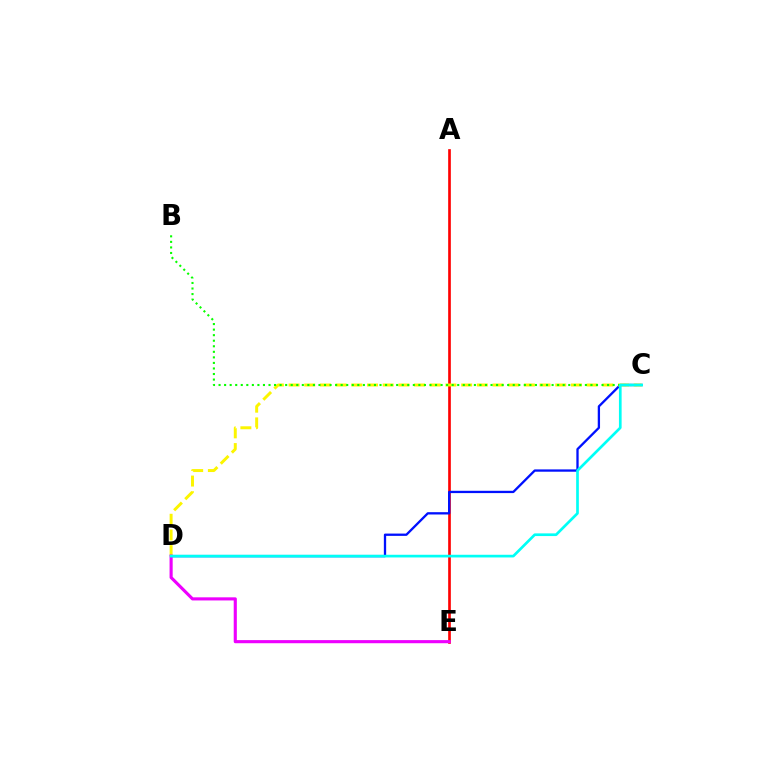{('A', 'E'): [{'color': '#ff0000', 'line_style': 'solid', 'thickness': 1.92}], ('C', 'D'): [{'color': '#0010ff', 'line_style': 'solid', 'thickness': 1.66}, {'color': '#fcf500', 'line_style': 'dashed', 'thickness': 2.13}, {'color': '#00fff6', 'line_style': 'solid', 'thickness': 1.93}], ('D', 'E'): [{'color': '#ee00ff', 'line_style': 'solid', 'thickness': 2.25}], ('B', 'C'): [{'color': '#08ff00', 'line_style': 'dotted', 'thickness': 1.51}]}